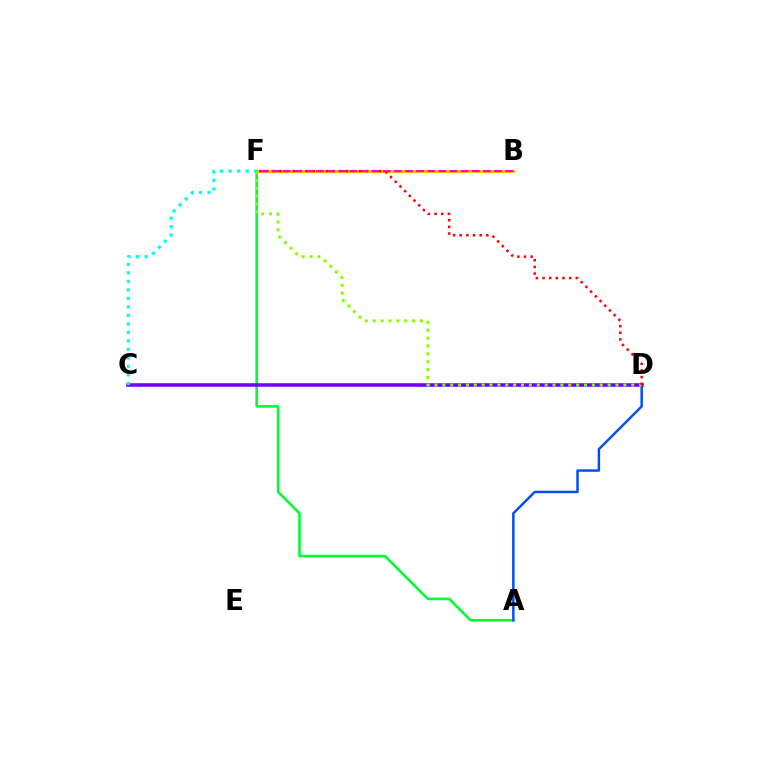{('A', 'F'): [{'color': '#00ff39', 'line_style': 'solid', 'thickness': 1.89}], ('A', 'D'): [{'color': '#004bff', 'line_style': 'solid', 'thickness': 1.76}], ('B', 'F'): [{'color': '#ffbd00', 'line_style': 'solid', 'thickness': 2.1}, {'color': '#ff00cf', 'line_style': 'dashed', 'thickness': 1.51}], ('C', 'D'): [{'color': '#7200ff', 'line_style': 'solid', 'thickness': 2.55}], ('D', 'F'): [{'color': '#84ff00', 'line_style': 'dotted', 'thickness': 2.14}, {'color': '#ff0000', 'line_style': 'dotted', 'thickness': 1.81}], ('C', 'F'): [{'color': '#00fff6', 'line_style': 'dotted', 'thickness': 2.31}]}